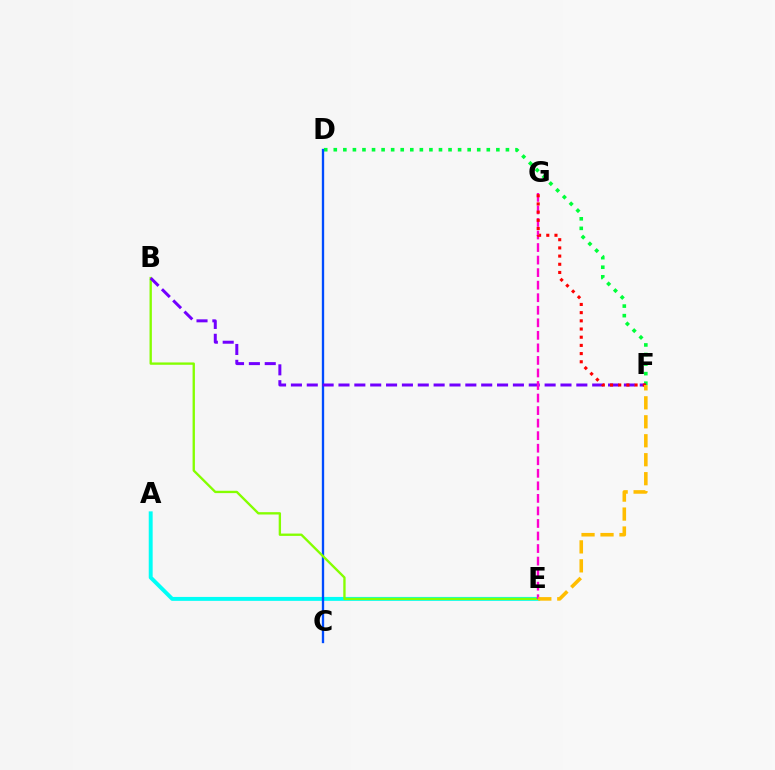{('A', 'E'): [{'color': '#00fff6', 'line_style': 'solid', 'thickness': 2.83}], ('D', 'F'): [{'color': '#00ff39', 'line_style': 'dotted', 'thickness': 2.6}], ('C', 'D'): [{'color': '#004bff', 'line_style': 'solid', 'thickness': 1.68}], ('B', 'E'): [{'color': '#84ff00', 'line_style': 'solid', 'thickness': 1.69}], ('B', 'F'): [{'color': '#7200ff', 'line_style': 'dashed', 'thickness': 2.15}], ('E', 'G'): [{'color': '#ff00cf', 'line_style': 'dashed', 'thickness': 1.7}], ('F', 'G'): [{'color': '#ff0000', 'line_style': 'dotted', 'thickness': 2.22}], ('E', 'F'): [{'color': '#ffbd00', 'line_style': 'dashed', 'thickness': 2.58}]}